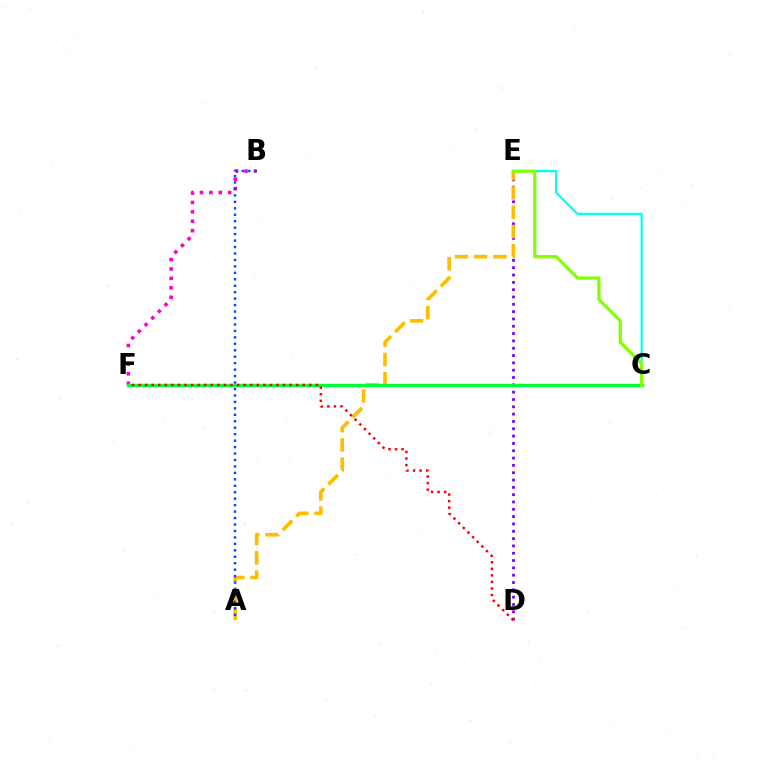{('D', 'E'): [{'color': '#7200ff', 'line_style': 'dotted', 'thickness': 1.99}], ('B', 'F'): [{'color': '#ff00cf', 'line_style': 'dotted', 'thickness': 2.56}], ('A', 'E'): [{'color': '#ffbd00', 'line_style': 'dashed', 'thickness': 2.62}], ('C', 'F'): [{'color': '#00ff39', 'line_style': 'solid', 'thickness': 2.45}], ('A', 'B'): [{'color': '#004bff', 'line_style': 'dotted', 'thickness': 1.75}], ('C', 'E'): [{'color': '#00fff6', 'line_style': 'solid', 'thickness': 1.57}, {'color': '#84ff00', 'line_style': 'solid', 'thickness': 2.32}], ('D', 'F'): [{'color': '#ff0000', 'line_style': 'dotted', 'thickness': 1.78}]}